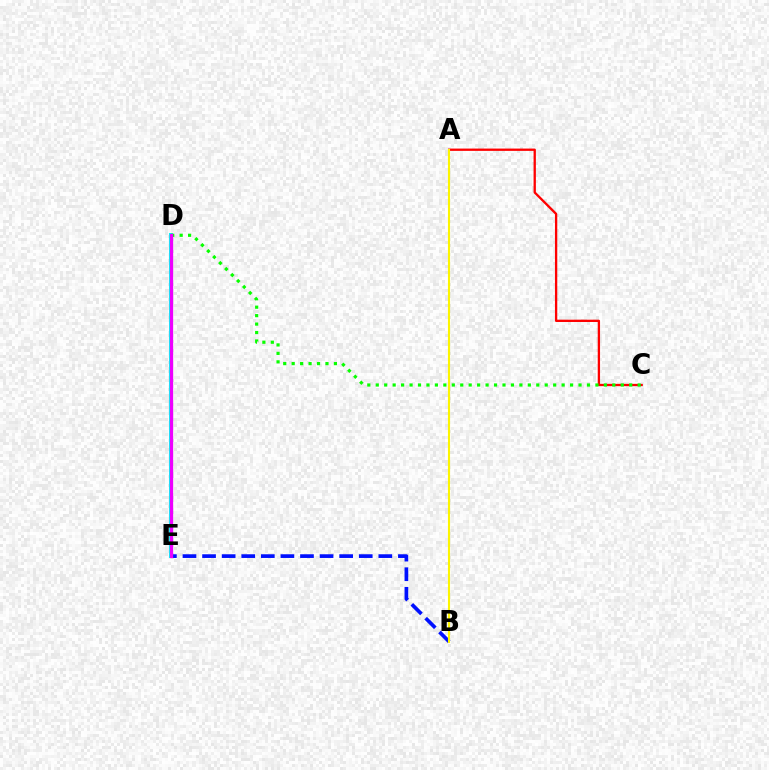{('B', 'E'): [{'color': '#0010ff', 'line_style': 'dashed', 'thickness': 2.66}], ('D', 'E'): [{'color': '#00fff6', 'line_style': 'solid', 'thickness': 2.92}, {'color': '#ee00ff', 'line_style': 'solid', 'thickness': 2.37}], ('A', 'C'): [{'color': '#ff0000', 'line_style': 'solid', 'thickness': 1.67}], ('C', 'D'): [{'color': '#08ff00', 'line_style': 'dotted', 'thickness': 2.3}], ('A', 'B'): [{'color': '#fcf500', 'line_style': 'solid', 'thickness': 1.52}]}